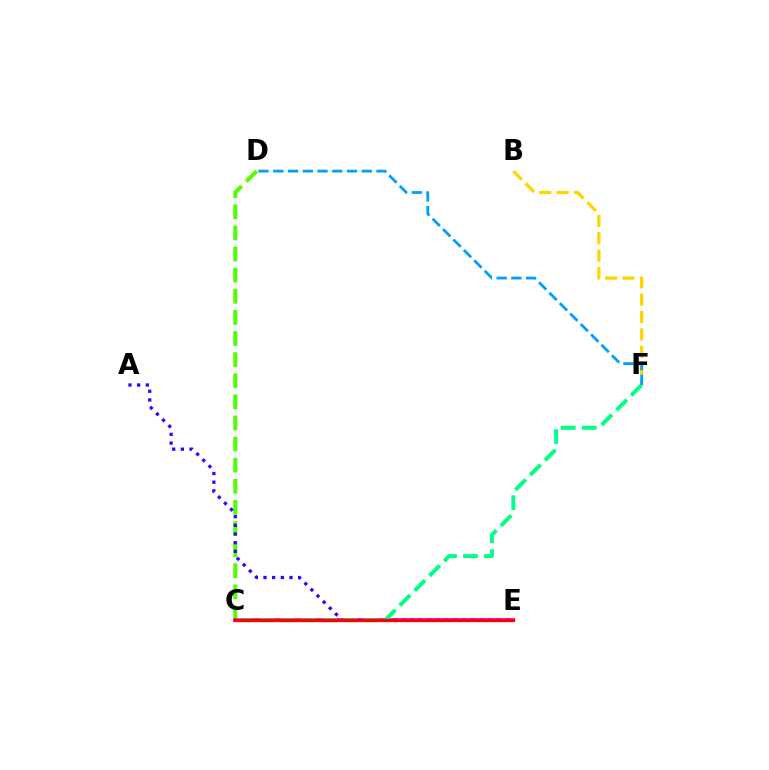{('C', 'D'): [{'color': '#4fff00', 'line_style': 'dashed', 'thickness': 2.87}], ('C', 'E'): [{'color': '#ff00ed', 'line_style': 'solid', 'thickness': 2.64}, {'color': '#ff0000', 'line_style': 'solid', 'thickness': 2.37}], ('A', 'E'): [{'color': '#3700ff', 'line_style': 'dotted', 'thickness': 2.36}], ('C', 'F'): [{'color': '#00ff86', 'line_style': 'dashed', 'thickness': 2.85}], ('B', 'F'): [{'color': '#ffd500', 'line_style': 'dashed', 'thickness': 2.36}], ('D', 'F'): [{'color': '#009eff', 'line_style': 'dashed', 'thickness': 2.0}]}